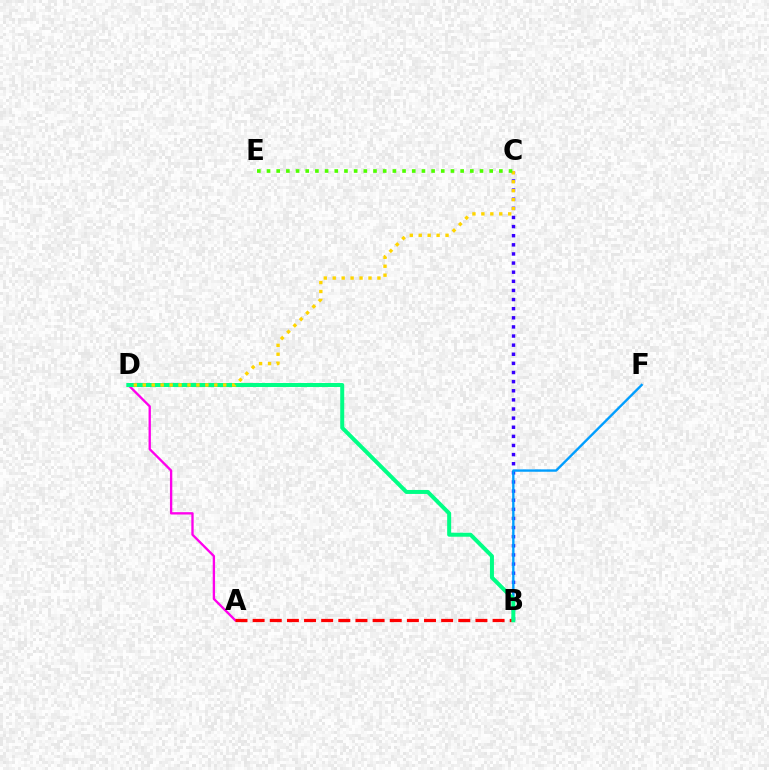{('A', 'D'): [{'color': '#ff00ed', 'line_style': 'solid', 'thickness': 1.68}], ('B', 'C'): [{'color': '#3700ff', 'line_style': 'dotted', 'thickness': 2.48}], ('B', 'F'): [{'color': '#009eff', 'line_style': 'solid', 'thickness': 1.72}], ('A', 'B'): [{'color': '#ff0000', 'line_style': 'dashed', 'thickness': 2.33}], ('B', 'D'): [{'color': '#00ff86', 'line_style': 'solid', 'thickness': 2.88}], ('C', 'D'): [{'color': '#ffd500', 'line_style': 'dotted', 'thickness': 2.43}], ('C', 'E'): [{'color': '#4fff00', 'line_style': 'dotted', 'thickness': 2.63}]}